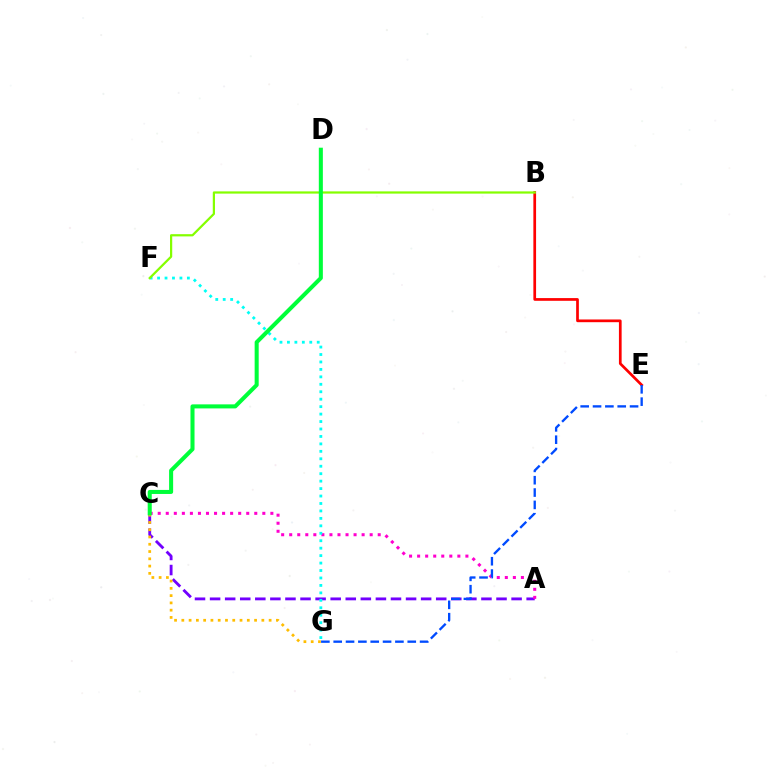{('A', 'C'): [{'color': '#7200ff', 'line_style': 'dashed', 'thickness': 2.05}, {'color': '#ff00cf', 'line_style': 'dotted', 'thickness': 2.19}], ('B', 'E'): [{'color': '#ff0000', 'line_style': 'solid', 'thickness': 1.95}], ('C', 'G'): [{'color': '#ffbd00', 'line_style': 'dotted', 'thickness': 1.98}], ('E', 'G'): [{'color': '#004bff', 'line_style': 'dashed', 'thickness': 1.68}], ('F', 'G'): [{'color': '#00fff6', 'line_style': 'dotted', 'thickness': 2.02}], ('B', 'F'): [{'color': '#84ff00', 'line_style': 'solid', 'thickness': 1.6}], ('C', 'D'): [{'color': '#00ff39', 'line_style': 'solid', 'thickness': 2.91}]}